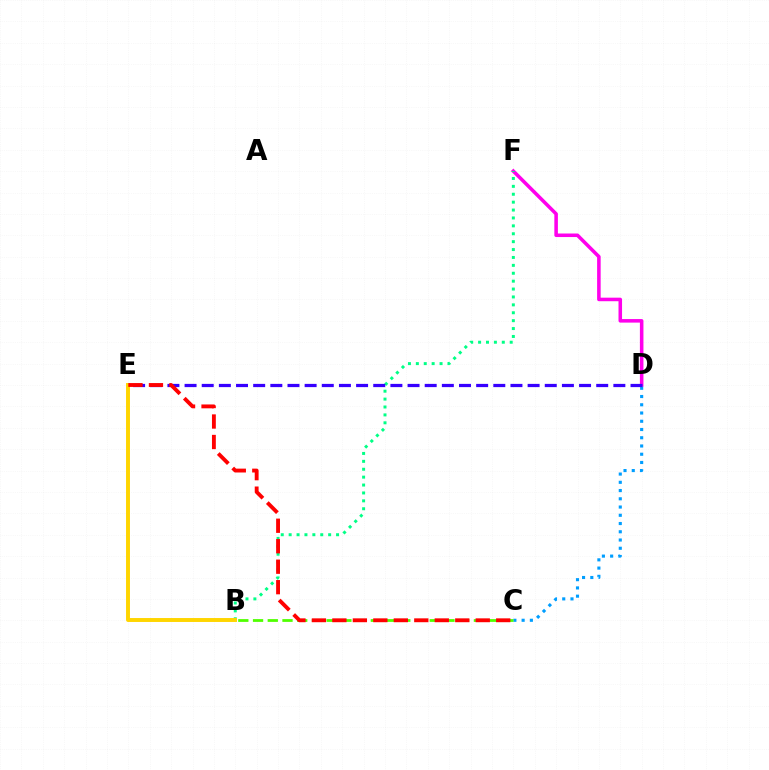{('D', 'F'): [{'color': '#ff00ed', 'line_style': 'solid', 'thickness': 2.55}], ('C', 'D'): [{'color': '#009eff', 'line_style': 'dotted', 'thickness': 2.24}], ('B', 'C'): [{'color': '#4fff00', 'line_style': 'dashed', 'thickness': 2.0}], ('B', 'F'): [{'color': '#00ff86', 'line_style': 'dotted', 'thickness': 2.15}], ('B', 'E'): [{'color': '#ffd500', 'line_style': 'solid', 'thickness': 2.83}], ('D', 'E'): [{'color': '#3700ff', 'line_style': 'dashed', 'thickness': 2.33}], ('C', 'E'): [{'color': '#ff0000', 'line_style': 'dashed', 'thickness': 2.78}]}